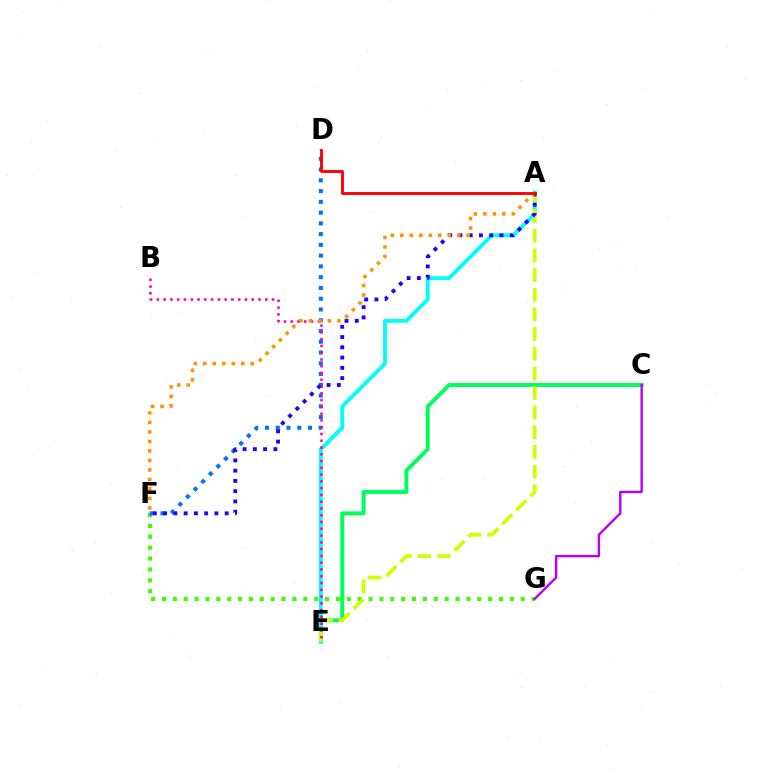{('C', 'E'): [{'color': '#00ff5c', 'line_style': 'solid', 'thickness': 2.81}], ('A', 'E'): [{'color': '#00fff6', 'line_style': 'solid', 'thickness': 2.76}, {'color': '#d1ff00', 'line_style': 'dashed', 'thickness': 2.67}], ('F', 'G'): [{'color': '#3dff00', 'line_style': 'dotted', 'thickness': 2.95}], ('D', 'F'): [{'color': '#0074ff', 'line_style': 'dotted', 'thickness': 2.92}], ('B', 'E'): [{'color': '#ff00ac', 'line_style': 'dotted', 'thickness': 1.84}], ('A', 'F'): [{'color': '#2500ff', 'line_style': 'dotted', 'thickness': 2.79}, {'color': '#ff9400', 'line_style': 'dotted', 'thickness': 2.58}], ('C', 'G'): [{'color': '#b900ff', 'line_style': 'solid', 'thickness': 1.73}], ('A', 'D'): [{'color': '#ff0000', 'line_style': 'solid', 'thickness': 2.07}]}